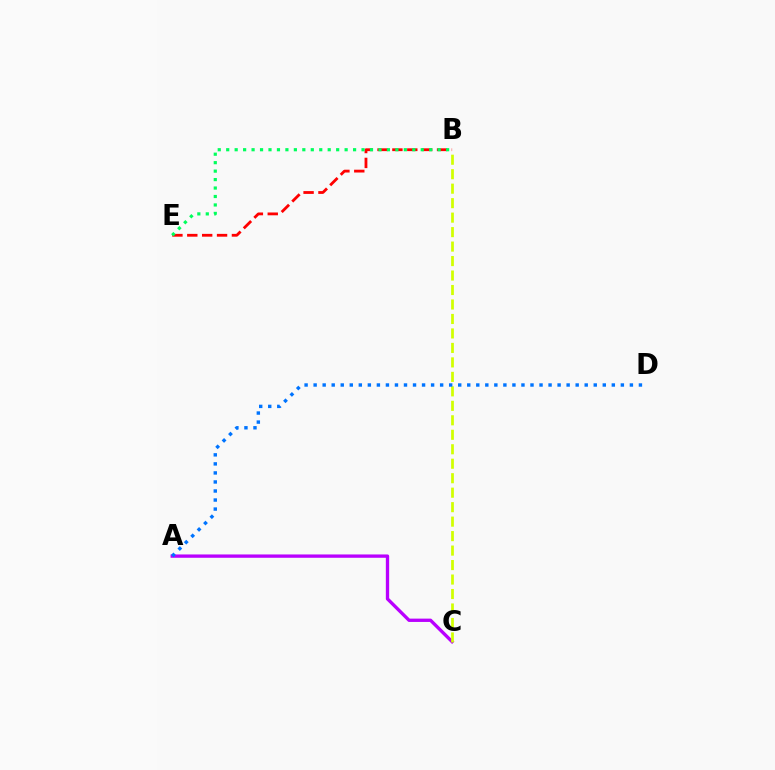{('A', 'C'): [{'color': '#b900ff', 'line_style': 'solid', 'thickness': 2.39}], ('B', 'E'): [{'color': '#ff0000', 'line_style': 'dashed', 'thickness': 2.02}, {'color': '#00ff5c', 'line_style': 'dotted', 'thickness': 2.3}], ('B', 'C'): [{'color': '#d1ff00', 'line_style': 'dashed', 'thickness': 1.97}], ('A', 'D'): [{'color': '#0074ff', 'line_style': 'dotted', 'thickness': 2.46}]}